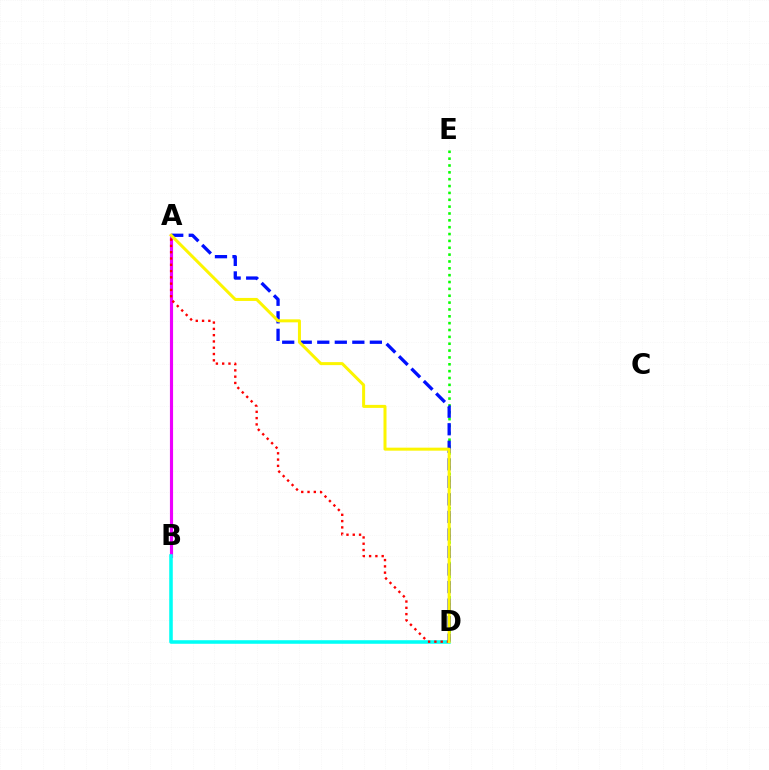{('A', 'B'): [{'color': '#ee00ff', 'line_style': 'solid', 'thickness': 2.26}], ('B', 'D'): [{'color': '#00fff6', 'line_style': 'solid', 'thickness': 2.56}], ('D', 'E'): [{'color': '#08ff00', 'line_style': 'dotted', 'thickness': 1.86}], ('A', 'D'): [{'color': '#0010ff', 'line_style': 'dashed', 'thickness': 2.38}, {'color': '#ff0000', 'line_style': 'dotted', 'thickness': 1.71}, {'color': '#fcf500', 'line_style': 'solid', 'thickness': 2.16}]}